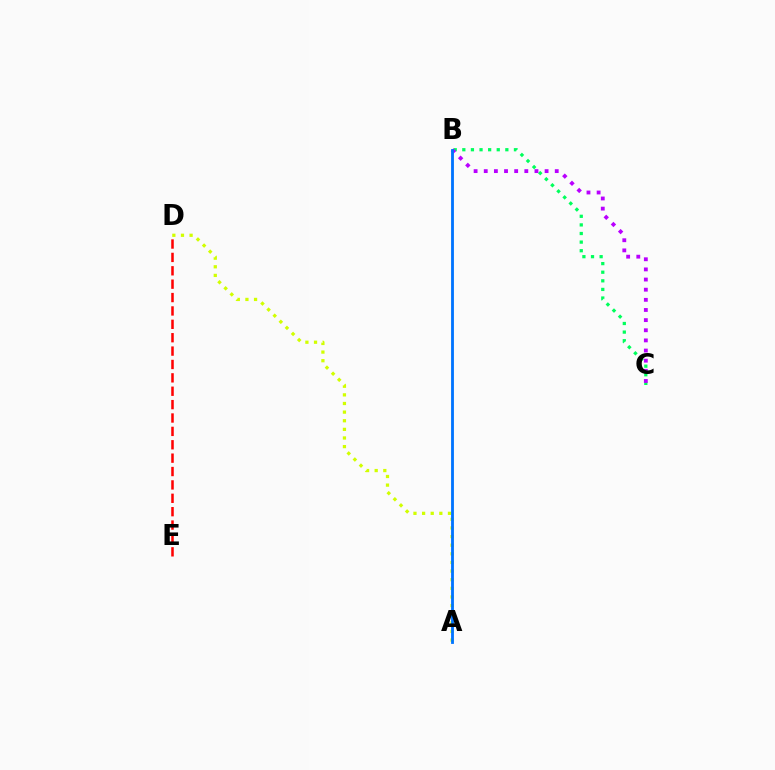{('D', 'E'): [{'color': '#ff0000', 'line_style': 'dashed', 'thickness': 1.82}], ('A', 'D'): [{'color': '#d1ff00', 'line_style': 'dotted', 'thickness': 2.34}], ('B', 'C'): [{'color': '#00ff5c', 'line_style': 'dotted', 'thickness': 2.34}, {'color': '#b900ff', 'line_style': 'dotted', 'thickness': 2.76}], ('A', 'B'): [{'color': '#0074ff', 'line_style': 'solid', 'thickness': 2.04}]}